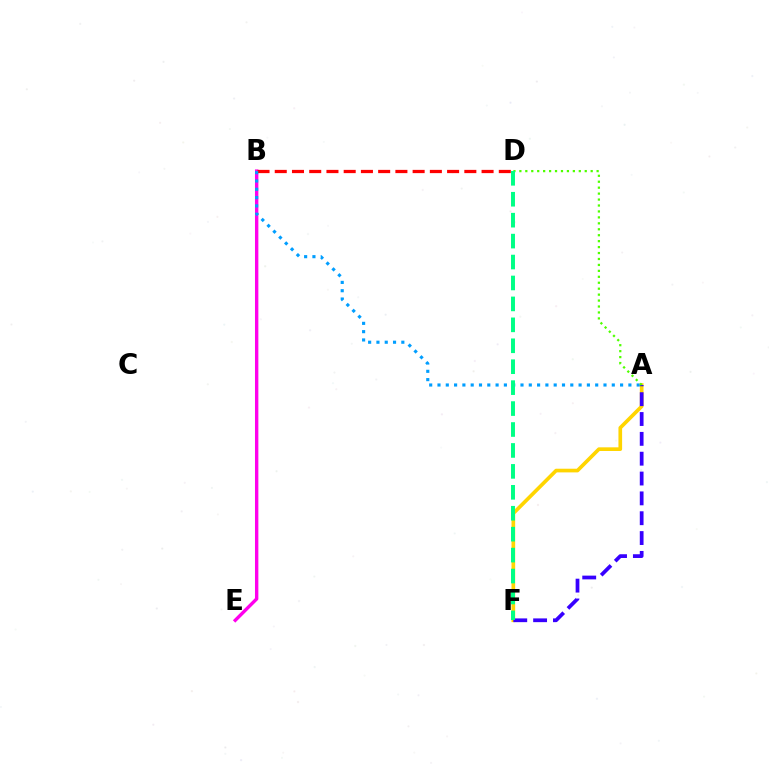{('B', 'E'): [{'color': '#ff00ed', 'line_style': 'solid', 'thickness': 2.44}], ('B', 'D'): [{'color': '#ff0000', 'line_style': 'dashed', 'thickness': 2.34}], ('A', 'B'): [{'color': '#009eff', 'line_style': 'dotted', 'thickness': 2.26}], ('A', 'F'): [{'color': '#ffd500', 'line_style': 'solid', 'thickness': 2.64}, {'color': '#3700ff', 'line_style': 'dashed', 'thickness': 2.7}], ('A', 'D'): [{'color': '#4fff00', 'line_style': 'dotted', 'thickness': 1.61}], ('D', 'F'): [{'color': '#00ff86', 'line_style': 'dashed', 'thickness': 2.84}]}